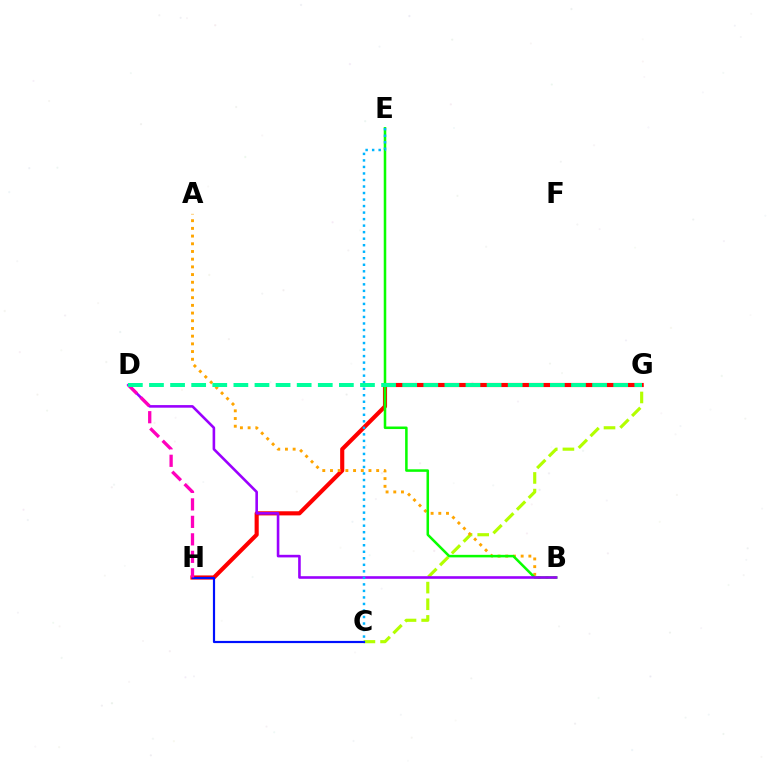{('C', 'G'): [{'color': '#b3ff00', 'line_style': 'dashed', 'thickness': 2.26}], ('G', 'H'): [{'color': '#ff0000', 'line_style': 'solid', 'thickness': 2.97}], ('A', 'B'): [{'color': '#ffa500', 'line_style': 'dotted', 'thickness': 2.09}], ('C', 'H'): [{'color': '#0010ff', 'line_style': 'solid', 'thickness': 1.57}], ('B', 'E'): [{'color': '#08ff00', 'line_style': 'solid', 'thickness': 1.83}], ('B', 'D'): [{'color': '#9b00ff', 'line_style': 'solid', 'thickness': 1.87}], ('D', 'H'): [{'color': '#ff00bd', 'line_style': 'dashed', 'thickness': 2.37}], ('C', 'E'): [{'color': '#00b5ff', 'line_style': 'dotted', 'thickness': 1.77}], ('D', 'G'): [{'color': '#00ff9d', 'line_style': 'dashed', 'thickness': 2.87}]}